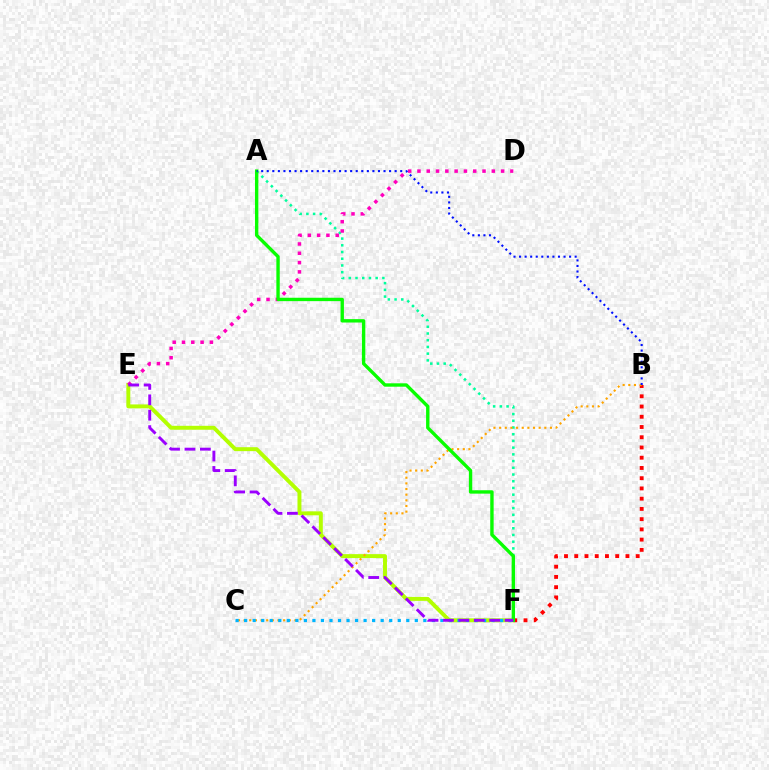{('E', 'F'): [{'color': '#b3ff00', 'line_style': 'solid', 'thickness': 2.84}, {'color': '#9b00ff', 'line_style': 'dashed', 'thickness': 2.09}], ('B', 'F'): [{'color': '#ff0000', 'line_style': 'dotted', 'thickness': 2.78}], ('A', 'F'): [{'color': '#00ff9d', 'line_style': 'dotted', 'thickness': 1.83}, {'color': '#08ff00', 'line_style': 'solid', 'thickness': 2.44}], ('B', 'C'): [{'color': '#ffa500', 'line_style': 'dotted', 'thickness': 1.53}], ('D', 'E'): [{'color': '#ff00bd', 'line_style': 'dotted', 'thickness': 2.53}], ('C', 'F'): [{'color': '#00b5ff', 'line_style': 'dotted', 'thickness': 2.32}], ('A', 'B'): [{'color': '#0010ff', 'line_style': 'dotted', 'thickness': 1.51}]}